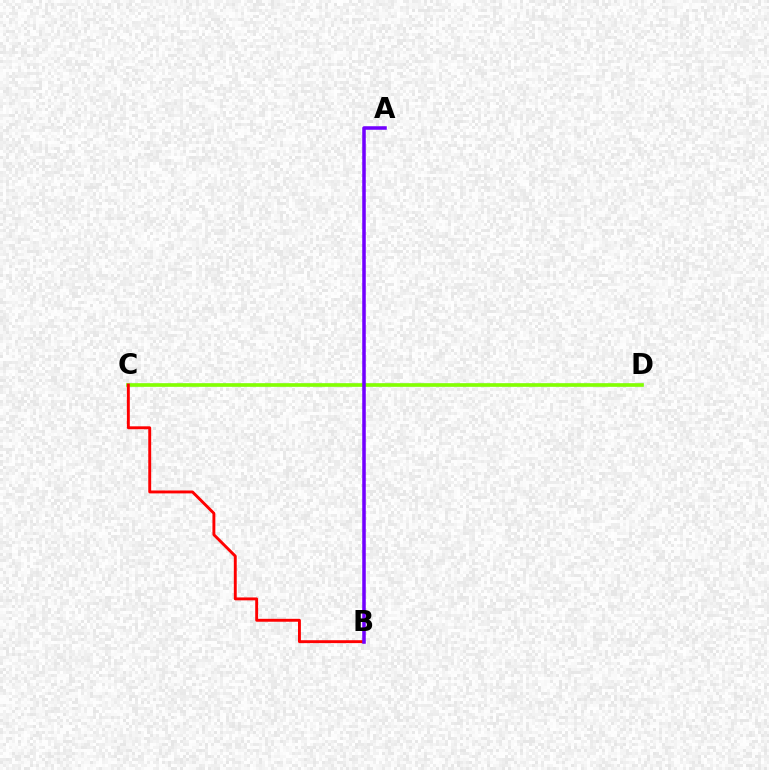{('C', 'D'): [{'color': '#00fff6', 'line_style': 'solid', 'thickness': 1.6}, {'color': '#84ff00', 'line_style': 'solid', 'thickness': 2.61}], ('B', 'C'): [{'color': '#ff0000', 'line_style': 'solid', 'thickness': 2.09}], ('A', 'B'): [{'color': '#7200ff', 'line_style': 'solid', 'thickness': 2.54}]}